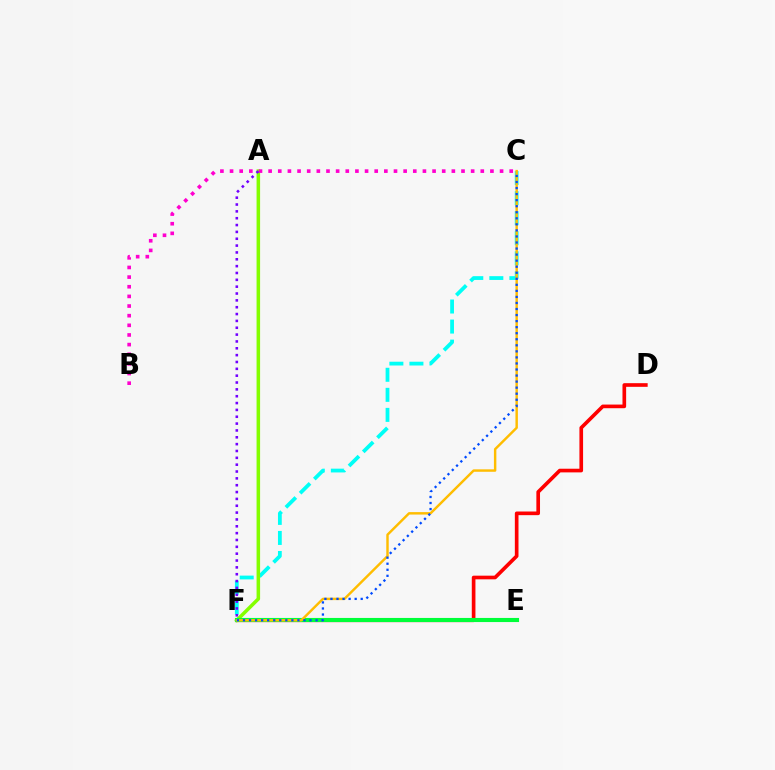{('D', 'F'): [{'color': '#ff0000', 'line_style': 'solid', 'thickness': 2.63}], ('C', 'F'): [{'color': '#00fff6', 'line_style': 'dashed', 'thickness': 2.72}, {'color': '#ffbd00', 'line_style': 'solid', 'thickness': 1.76}, {'color': '#004bff', 'line_style': 'dotted', 'thickness': 1.64}], ('A', 'F'): [{'color': '#84ff00', 'line_style': 'solid', 'thickness': 2.54}, {'color': '#7200ff', 'line_style': 'dotted', 'thickness': 1.86}], ('E', 'F'): [{'color': '#00ff39', 'line_style': 'solid', 'thickness': 2.96}], ('B', 'C'): [{'color': '#ff00cf', 'line_style': 'dotted', 'thickness': 2.62}]}